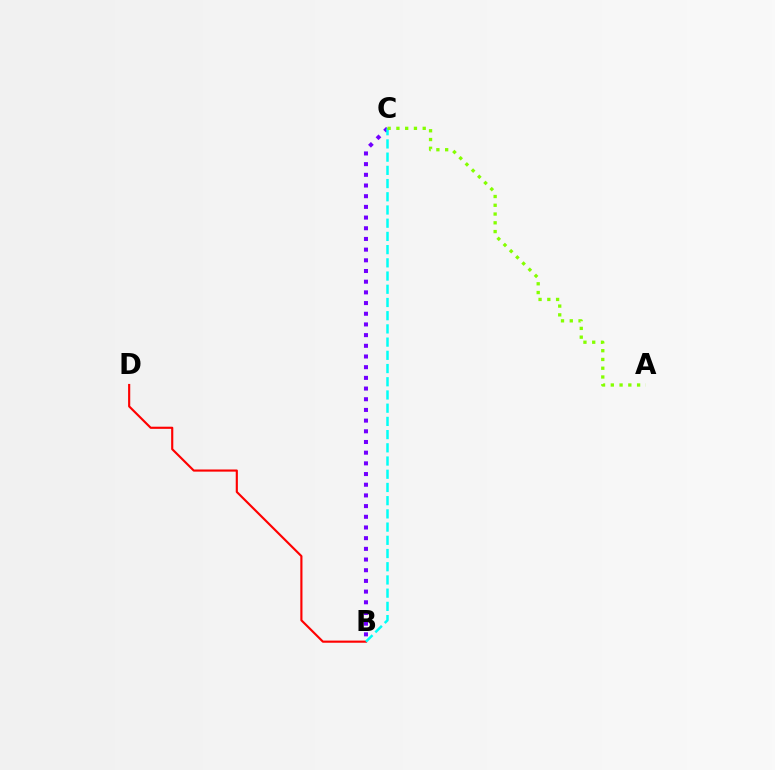{('B', 'C'): [{'color': '#7200ff', 'line_style': 'dotted', 'thickness': 2.9}, {'color': '#00fff6', 'line_style': 'dashed', 'thickness': 1.79}], ('B', 'D'): [{'color': '#ff0000', 'line_style': 'solid', 'thickness': 1.54}], ('A', 'C'): [{'color': '#84ff00', 'line_style': 'dotted', 'thickness': 2.38}]}